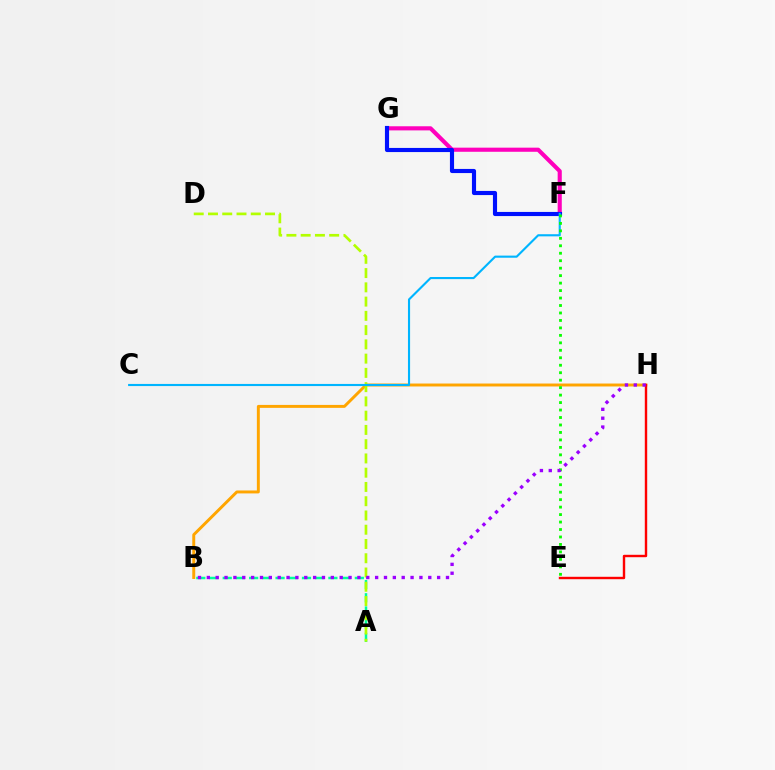{('F', 'G'): [{'color': '#ff00bd', 'line_style': 'solid', 'thickness': 2.97}, {'color': '#0010ff', 'line_style': 'solid', 'thickness': 2.98}], ('B', 'H'): [{'color': '#ffa500', 'line_style': 'solid', 'thickness': 2.12}, {'color': '#9b00ff', 'line_style': 'dotted', 'thickness': 2.41}], ('A', 'B'): [{'color': '#00ff9d', 'line_style': 'dashed', 'thickness': 1.79}], ('A', 'D'): [{'color': '#b3ff00', 'line_style': 'dashed', 'thickness': 1.94}], ('C', 'F'): [{'color': '#00b5ff', 'line_style': 'solid', 'thickness': 1.53}], ('E', 'F'): [{'color': '#08ff00', 'line_style': 'dotted', 'thickness': 2.03}], ('E', 'H'): [{'color': '#ff0000', 'line_style': 'solid', 'thickness': 1.74}]}